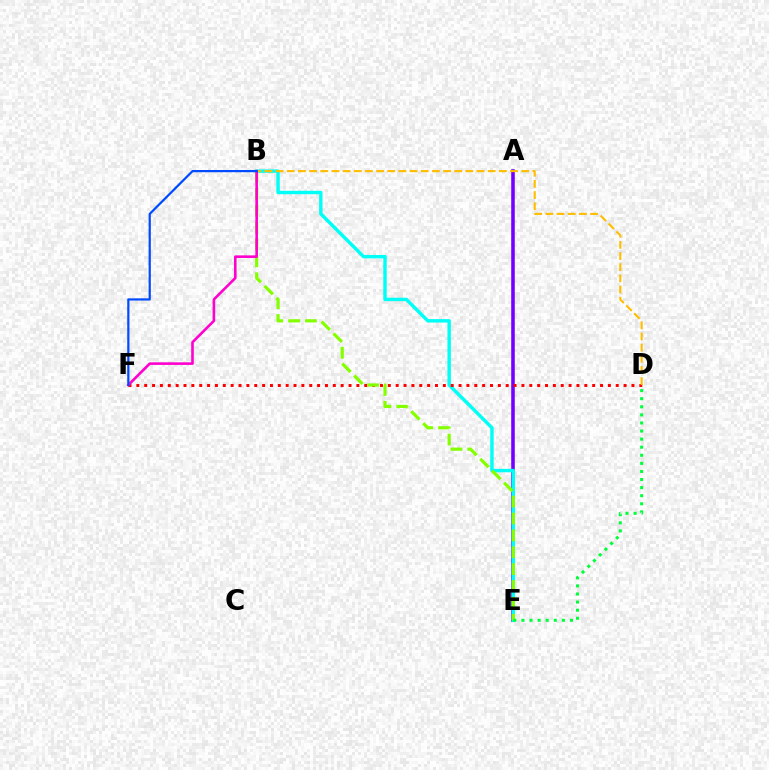{('A', 'E'): [{'color': '#7200ff', 'line_style': 'solid', 'thickness': 2.56}], ('B', 'E'): [{'color': '#00fff6', 'line_style': 'solid', 'thickness': 2.46}, {'color': '#84ff00', 'line_style': 'dashed', 'thickness': 2.29}], ('D', 'F'): [{'color': '#ff0000', 'line_style': 'dotted', 'thickness': 2.14}], ('B', 'D'): [{'color': '#ffbd00', 'line_style': 'dashed', 'thickness': 1.52}], ('B', 'F'): [{'color': '#ff00cf', 'line_style': 'solid', 'thickness': 1.88}, {'color': '#004bff', 'line_style': 'solid', 'thickness': 1.6}], ('D', 'E'): [{'color': '#00ff39', 'line_style': 'dotted', 'thickness': 2.2}]}